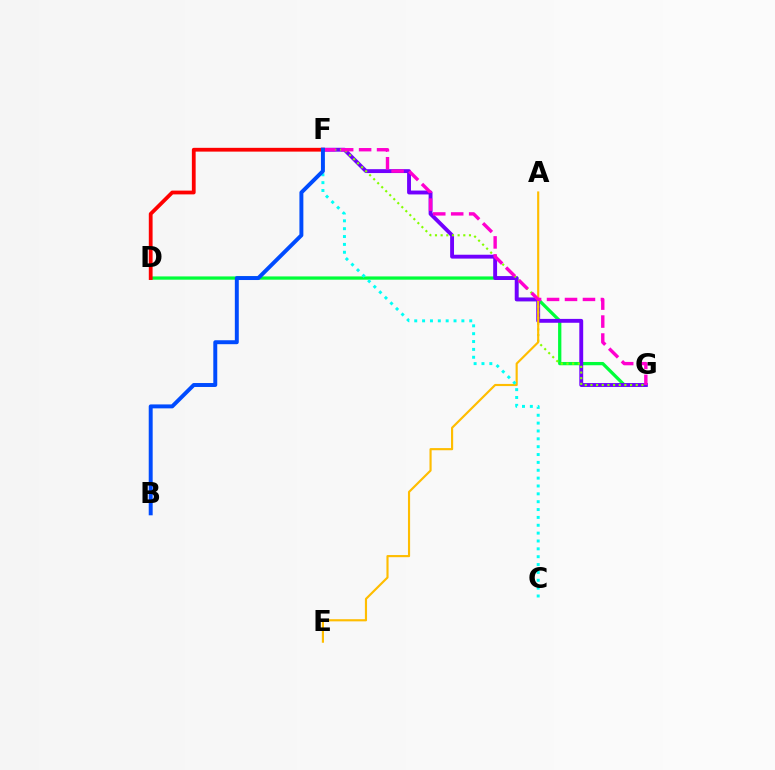{('D', 'G'): [{'color': '#00ff39', 'line_style': 'solid', 'thickness': 2.36}], ('F', 'G'): [{'color': '#7200ff', 'line_style': 'solid', 'thickness': 2.79}, {'color': '#84ff00', 'line_style': 'dotted', 'thickness': 1.54}, {'color': '#ff00cf', 'line_style': 'dashed', 'thickness': 2.44}], ('A', 'E'): [{'color': '#ffbd00', 'line_style': 'solid', 'thickness': 1.55}], ('C', 'F'): [{'color': '#00fff6', 'line_style': 'dotted', 'thickness': 2.14}], ('D', 'F'): [{'color': '#ff0000', 'line_style': 'solid', 'thickness': 2.72}], ('B', 'F'): [{'color': '#004bff', 'line_style': 'solid', 'thickness': 2.84}]}